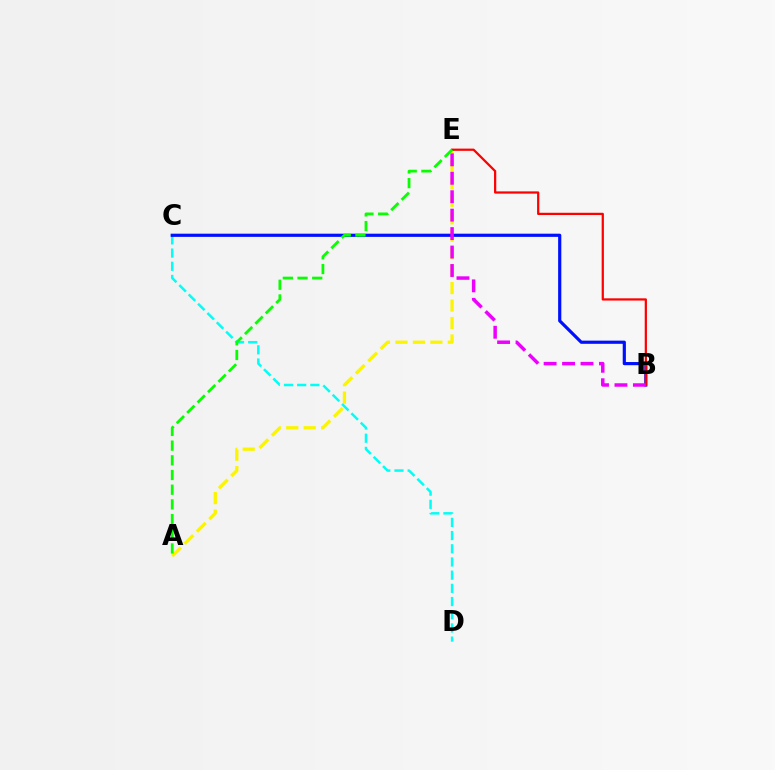{('A', 'E'): [{'color': '#fcf500', 'line_style': 'dashed', 'thickness': 2.37}, {'color': '#08ff00', 'line_style': 'dashed', 'thickness': 2.0}], ('C', 'D'): [{'color': '#00fff6', 'line_style': 'dashed', 'thickness': 1.79}], ('B', 'C'): [{'color': '#0010ff', 'line_style': 'solid', 'thickness': 2.29}], ('B', 'E'): [{'color': '#ff0000', 'line_style': 'solid', 'thickness': 1.61}, {'color': '#ee00ff', 'line_style': 'dashed', 'thickness': 2.51}]}